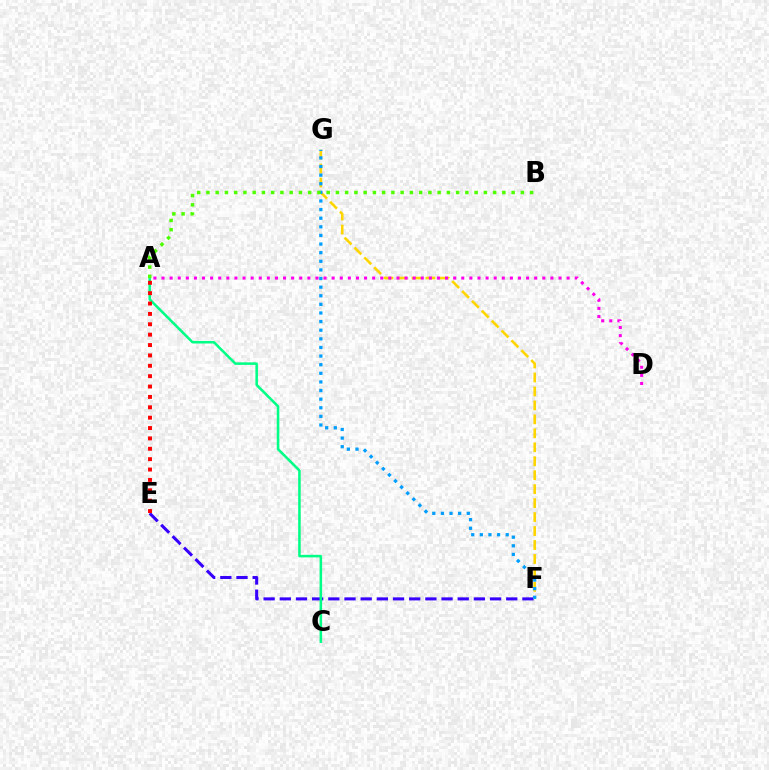{('E', 'F'): [{'color': '#3700ff', 'line_style': 'dashed', 'thickness': 2.2}], ('A', 'C'): [{'color': '#00ff86', 'line_style': 'solid', 'thickness': 1.84}], ('F', 'G'): [{'color': '#ffd500', 'line_style': 'dashed', 'thickness': 1.9}, {'color': '#009eff', 'line_style': 'dotted', 'thickness': 2.34}], ('A', 'E'): [{'color': '#ff0000', 'line_style': 'dotted', 'thickness': 2.82}], ('A', 'B'): [{'color': '#4fff00', 'line_style': 'dotted', 'thickness': 2.51}], ('A', 'D'): [{'color': '#ff00ed', 'line_style': 'dotted', 'thickness': 2.2}]}